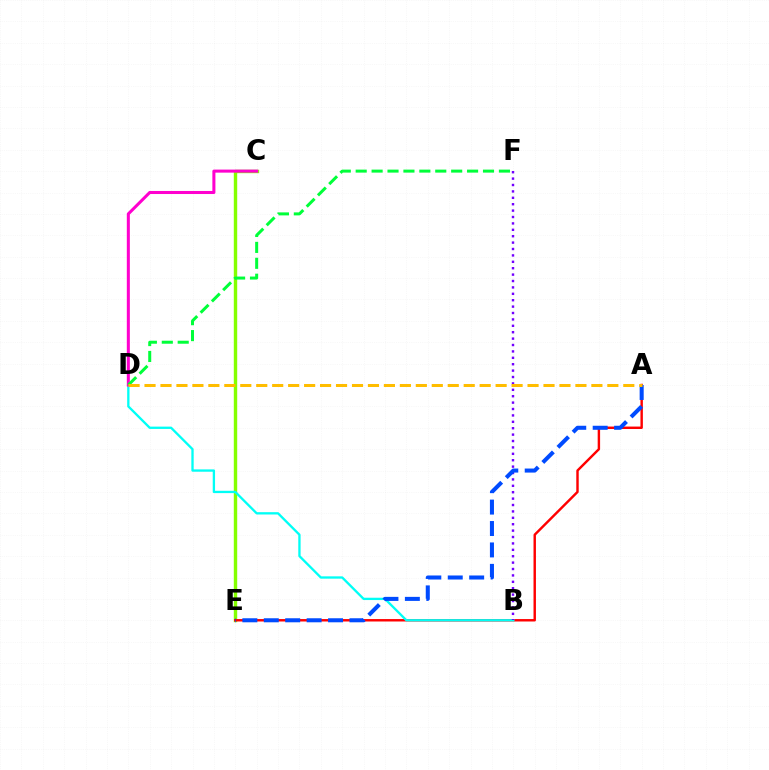{('C', 'E'): [{'color': '#84ff00', 'line_style': 'solid', 'thickness': 2.45}], ('A', 'E'): [{'color': '#ff0000', 'line_style': 'solid', 'thickness': 1.75}, {'color': '#004bff', 'line_style': 'dashed', 'thickness': 2.91}], ('B', 'D'): [{'color': '#00fff6', 'line_style': 'solid', 'thickness': 1.67}], ('B', 'F'): [{'color': '#7200ff', 'line_style': 'dotted', 'thickness': 1.74}], ('C', 'D'): [{'color': '#ff00cf', 'line_style': 'solid', 'thickness': 2.19}], ('D', 'F'): [{'color': '#00ff39', 'line_style': 'dashed', 'thickness': 2.16}], ('A', 'D'): [{'color': '#ffbd00', 'line_style': 'dashed', 'thickness': 2.17}]}